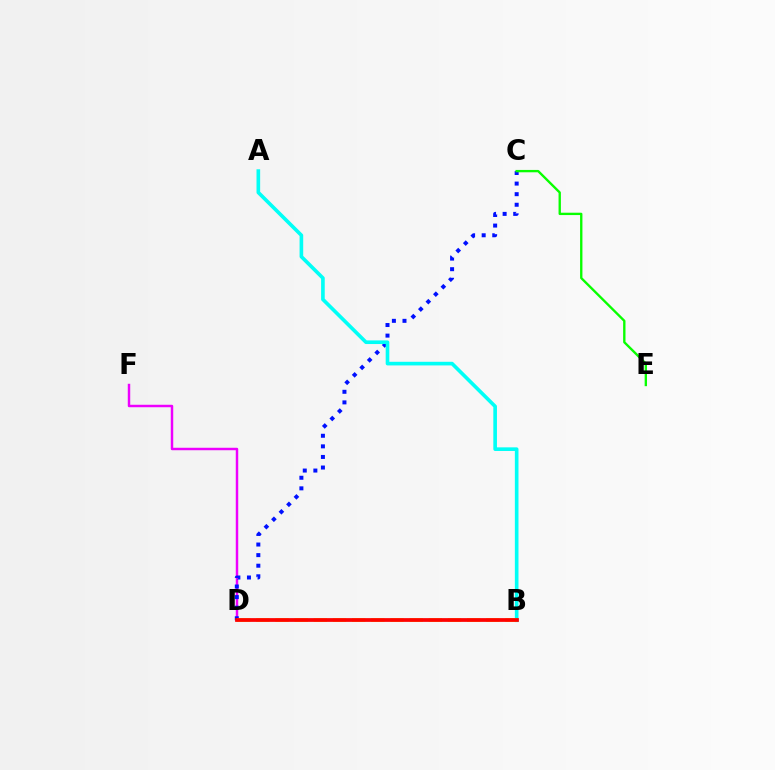{('D', 'F'): [{'color': '#ee00ff', 'line_style': 'solid', 'thickness': 1.77}], ('C', 'D'): [{'color': '#0010ff', 'line_style': 'dotted', 'thickness': 2.88}], ('C', 'E'): [{'color': '#08ff00', 'line_style': 'solid', 'thickness': 1.69}], ('A', 'B'): [{'color': '#00fff6', 'line_style': 'solid', 'thickness': 2.62}], ('B', 'D'): [{'color': '#fcf500', 'line_style': 'dashed', 'thickness': 2.6}, {'color': '#ff0000', 'line_style': 'solid', 'thickness': 2.7}]}